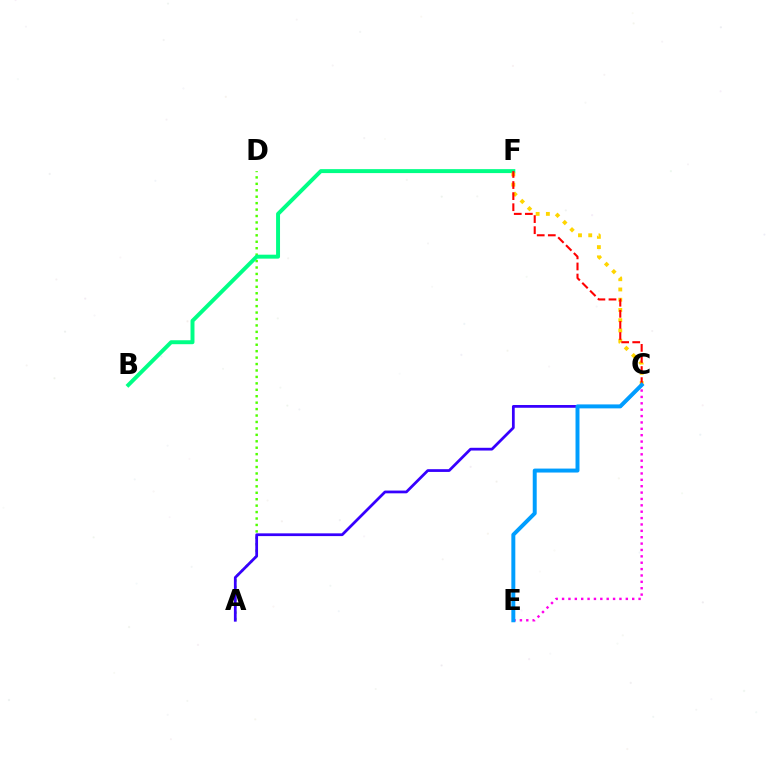{('A', 'D'): [{'color': '#4fff00', 'line_style': 'dotted', 'thickness': 1.75}], ('B', 'F'): [{'color': '#00ff86', 'line_style': 'solid', 'thickness': 2.84}], ('A', 'C'): [{'color': '#3700ff', 'line_style': 'solid', 'thickness': 1.98}], ('C', 'F'): [{'color': '#ffd500', 'line_style': 'dotted', 'thickness': 2.78}, {'color': '#ff0000', 'line_style': 'dashed', 'thickness': 1.51}], ('C', 'E'): [{'color': '#ff00ed', 'line_style': 'dotted', 'thickness': 1.73}, {'color': '#009eff', 'line_style': 'solid', 'thickness': 2.85}]}